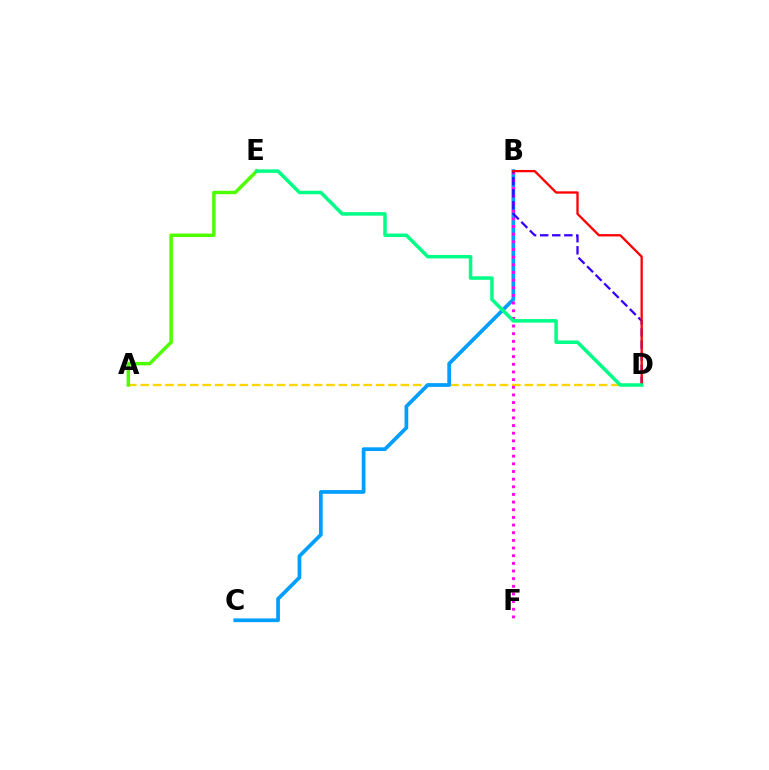{('A', 'D'): [{'color': '#ffd500', 'line_style': 'dashed', 'thickness': 1.68}], ('B', 'C'): [{'color': '#009eff', 'line_style': 'solid', 'thickness': 2.68}], ('A', 'E'): [{'color': '#4fff00', 'line_style': 'solid', 'thickness': 2.5}], ('B', 'F'): [{'color': '#ff00ed', 'line_style': 'dotted', 'thickness': 2.08}], ('B', 'D'): [{'color': '#3700ff', 'line_style': 'dashed', 'thickness': 1.64}, {'color': '#ff0000', 'line_style': 'solid', 'thickness': 1.66}], ('D', 'E'): [{'color': '#00ff86', 'line_style': 'solid', 'thickness': 2.52}]}